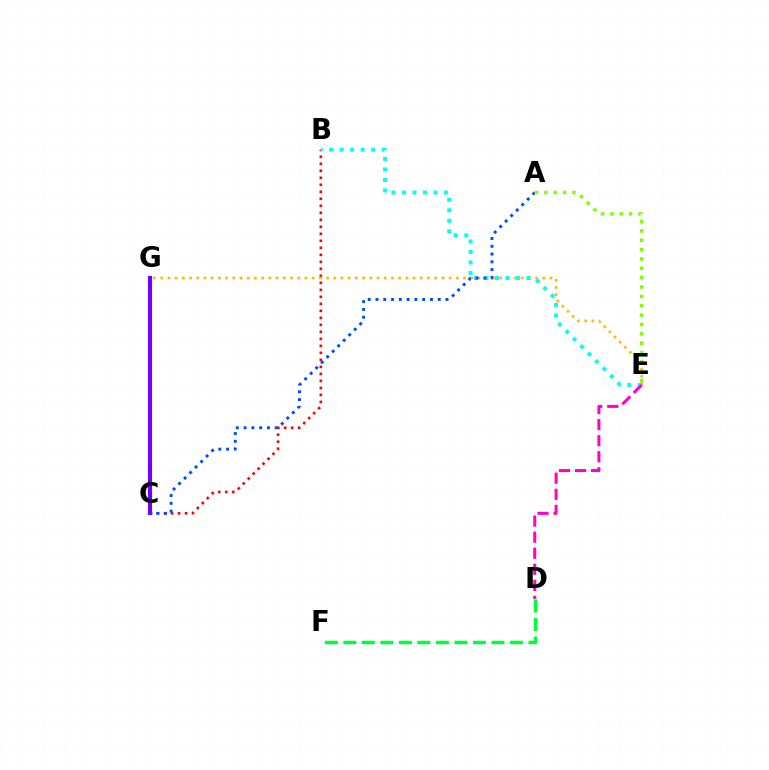{('D', 'F'): [{'color': '#00ff39', 'line_style': 'dashed', 'thickness': 2.52}], ('B', 'C'): [{'color': '#ff0000', 'line_style': 'dotted', 'thickness': 1.9}], ('C', 'G'): [{'color': '#7200ff', 'line_style': 'solid', 'thickness': 2.98}], ('E', 'G'): [{'color': '#ffbd00', 'line_style': 'dotted', 'thickness': 1.96}], ('B', 'E'): [{'color': '#00fff6', 'line_style': 'dotted', 'thickness': 2.85}], ('A', 'C'): [{'color': '#004bff', 'line_style': 'dotted', 'thickness': 2.11}], ('D', 'E'): [{'color': '#ff00cf', 'line_style': 'dashed', 'thickness': 2.18}], ('A', 'E'): [{'color': '#84ff00', 'line_style': 'dotted', 'thickness': 2.54}]}